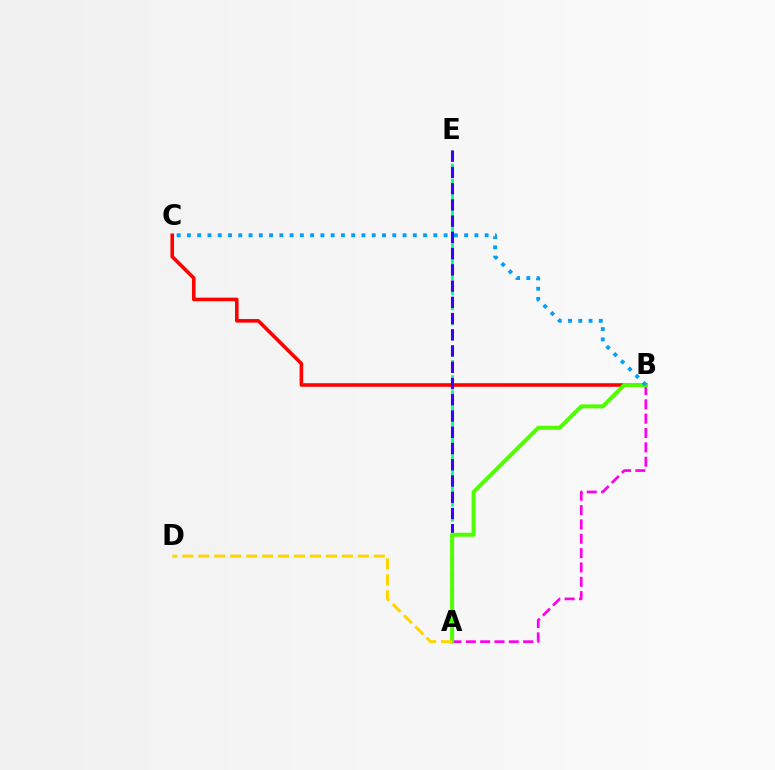{('B', 'C'): [{'color': '#ff0000', 'line_style': 'solid', 'thickness': 2.58}, {'color': '#009eff', 'line_style': 'dotted', 'thickness': 2.79}], ('A', 'E'): [{'color': '#00ff86', 'line_style': 'dashed', 'thickness': 2.05}, {'color': '#3700ff', 'line_style': 'dashed', 'thickness': 2.21}], ('A', 'B'): [{'color': '#ff00ed', 'line_style': 'dashed', 'thickness': 1.95}, {'color': '#4fff00', 'line_style': 'solid', 'thickness': 2.87}], ('A', 'D'): [{'color': '#ffd500', 'line_style': 'dashed', 'thickness': 2.17}]}